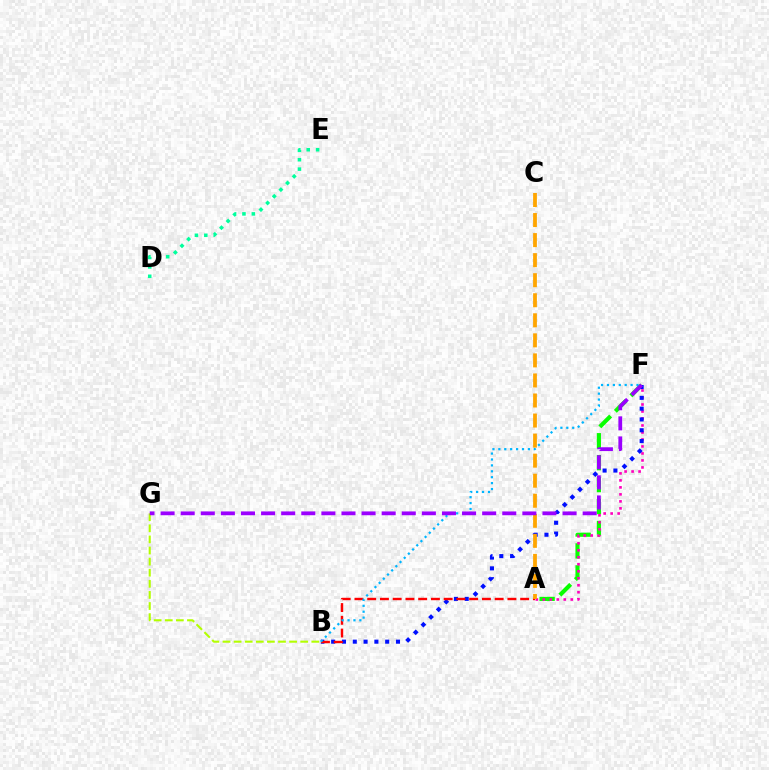{('A', 'F'): [{'color': '#08ff00', 'line_style': 'dashed', 'thickness': 2.98}, {'color': '#ff00bd', 'line_style': 'dotted', 'thickness': 1.9}], ('B', 'F'): [{'color': '#0010ff', 'line_style': 'dotted', 'thickness': 2.94}, {'color': '#00b5ff', 'line_style': 'dotted', 'thickness': 1.61}], ('A', 'B'): [{'color': '#ff0000', 'line_style': 'dashed', 'thickness': 1.73}], ('B', 'G'): [{'color': '#b3ff00', 'line_style': 'dashed', 'thickness': 1.51}], ('D', 'E'): [{'color': '#00ff9d', 'line_style': 'dotted', 'thickness': 2.55}], ('A', 'C'): [{'color': '#ffa500', 'line_style': 'dashed', 'thickness': 2.72}], ('F', 'G'): [{'color': '#9b00ff', 'line_style': 'dashed', 'thickness': 2.73}]}